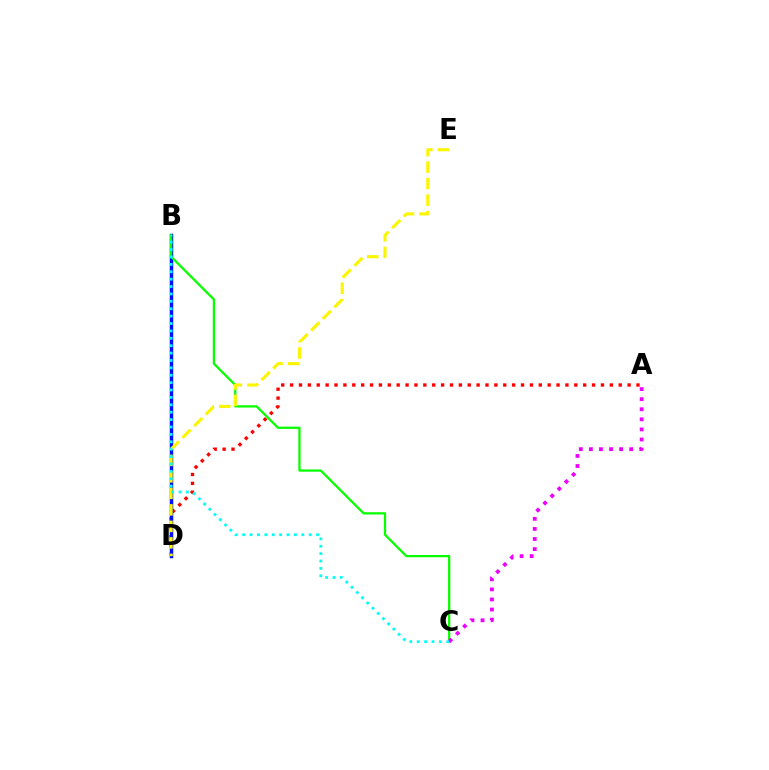{('A', 'D'): [{'color': '#ff0000', 'line_style': 'dotted', 'thickness': 2.41}], ('B', 'D'): [{'color': '#0010ff', 'line_style': 'solid', 'thickness': 2.49}], ('B', 'C'): [{'color': '#08ff00', 'line_style': 'solid', 'thickness': 1.63}, {'color': '#00fff6', 'line_style': 'dotted', 'thickness': 2.01}], ('D', 'E'): [{'color': '#fcf500', 'line_style': 'dashed', 'thickness': 2.24}], ('A', 'C'): [{'color': '#ee00ff', 'line_style': 'dotted', 'thickness': 2.74}]}